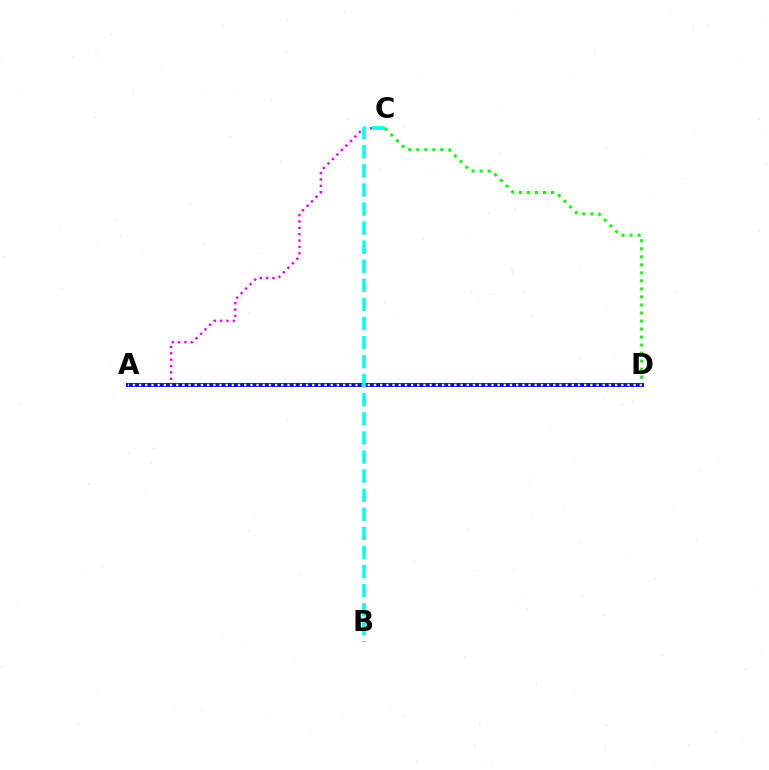{('A', 'C'): [{'color': '#ee00ff', 'line_style': 'dotted', 'thickness': 1.73}], ('A', 'D'): [{'color': '#ff0000', 'line_style': 'solid', 'thickness': 2.19}, {'color': '#0010ff', 'line_style': 'solid', 'thickness': 2.84}, {'color': '#fcf500', 'line_style': 'dotted', 'thickness': 1.68}], ('C', 'D'): [{'color': '#08ff00', 'line_style': 'dotted', 'thickness': 2.18}], ('B', 'C'): [{'color': '#00fff6', 'line_style': 'dashed', 'thickness': 2.59}]}